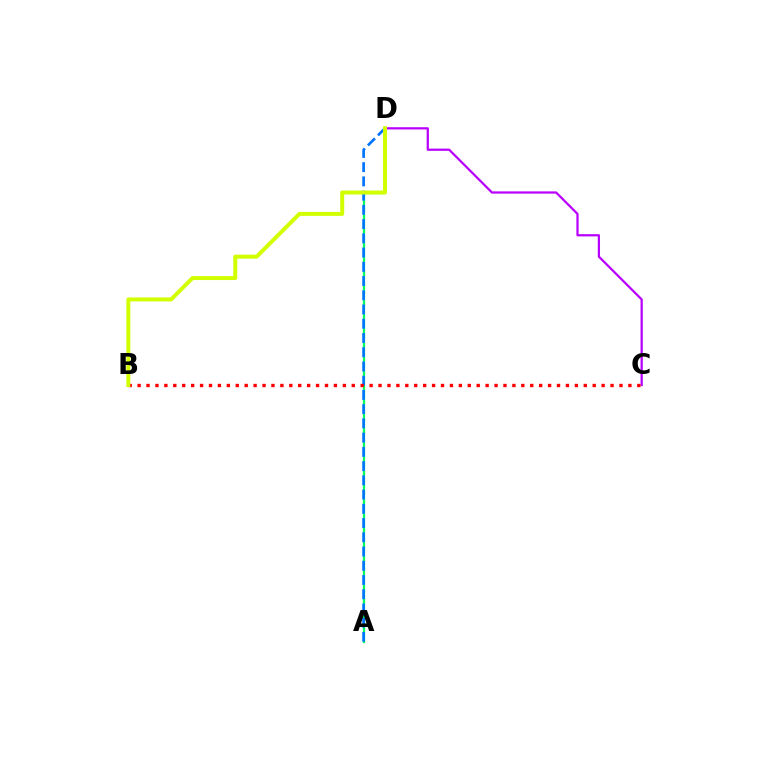{('A', 'D'): [{'color': '#00ff5c', 'line_style': 'solid', 'thickness': 1.62}, {'color': '#0074ff', 'line_style': 'dashed', 'thickness': 1.93}], ('C', 'D'): [{'color': '#b900ff', 'line_style': 'solid', 'thickness': 1.61}], ('B', 'C'): [{'color': '#ff0000', 'line_style': 'dotted', 'thickness': 2.42}], ('B', 'D'): [{'color': '#d1ff00', 'line_style': 'solid', 'thickness': 2.86}]}